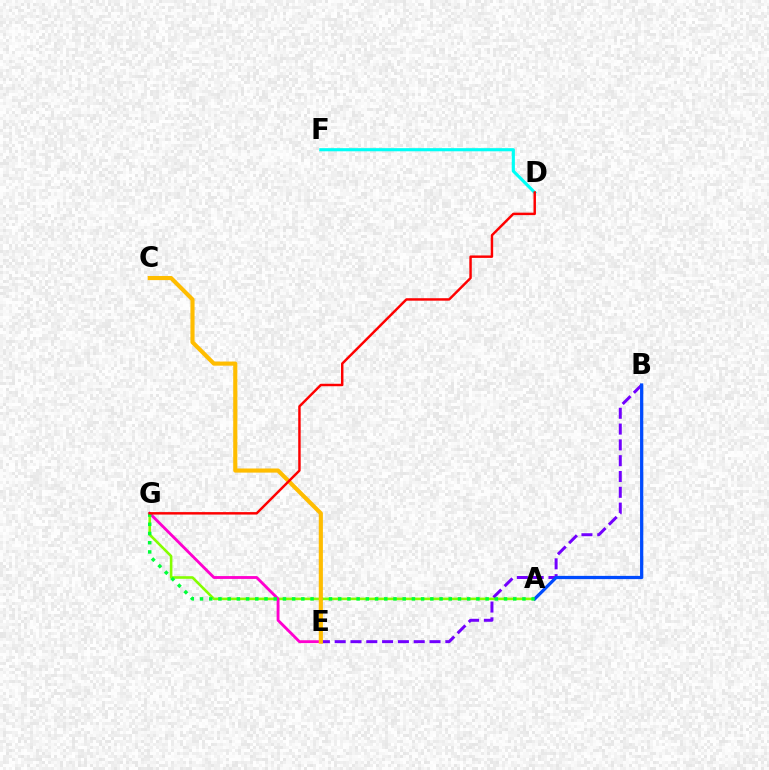{('A', 'G'): [{'color': '#84ff00', 'line_style': 'solid', 'thickness': 1.87}, {'color': '#00ff39', 'line_style': 'dotted', 'thickness': 2.5}], ('B', 'E'): [{'color': '#7200ff', 'line_style': 'dashed', 'thickness': 2.15}], ('E', 'G'): [{'color': '#ff00cf', 'line_style': 'solid', 'thickness': 2.05}], ('D', 'F'): [{'color': '#00fff6', 'line_style': 'solid', 'thickness': 2.25}], ('A', 'B'): [{'color': '#004bff', 'line_style': 'solid', 'thickness': 2.34}], ('C', 'E'): [{'color': '#ffbd00', 'line_style': 'solid', 'thickness': 2.97}], ('D', 'G'): [{'color': '#ff0000', 'line_style': 'solid', 'thickness': 1.77}]}